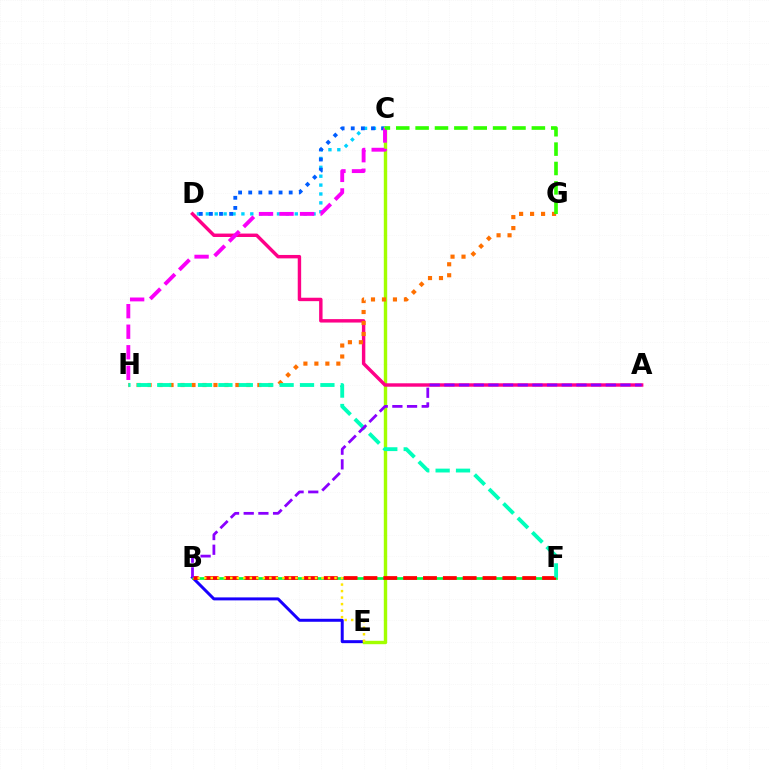{('B', 'E'): [{'color': '#1900ff', 'line_style': 'solid', 'thickness': 2.15}, {'color': '#ffe600', 'line_style': 'dotted', 'thickness': 1.77}], ('C', 'D'): [{'color': '#00d3ff', 'line_style': 'dotted', 'thickness': 2.42}, {'color': '#005dff', 'line_style': 'dotted', 'thickness': 2.75}], ('C', 'E'): [{'color': '#a2ff00', 'line_style': 'solid', 'thickness': 2.44}], ('B', 'F'): [{'color': '#00ff45', 'line_style': 'solid', 'thickness': 1.94}, {'color': '#ff0000', 'line_style': 'dashed', 'thickness': 2.7}], ('A', 'D'): [{'color': '#ff0088', 'line_style': 'solid', 'thickness': 2.47}], ('G', 'H'): [{'color': '#ff7000', 'line_style': 'dotted', 'thickness': 2.98}], ('C', 'H'): [{'color': '#fa00f9', 'line_style': 'dashed', 'thickness': 2.79}], ('C', 'G'): [{'color': '#31ff00', 'line_style': 'dashed', 'thickness': 2.63}], ('F', 'H'): [{'color': '#00ffbb', 'line_style': 'dashed', 'thickness': 2.77}], ('A', 'B'): [{'color': '#8a00ff', 'line_style': 'dashed', 'thickness': 1.99}]}